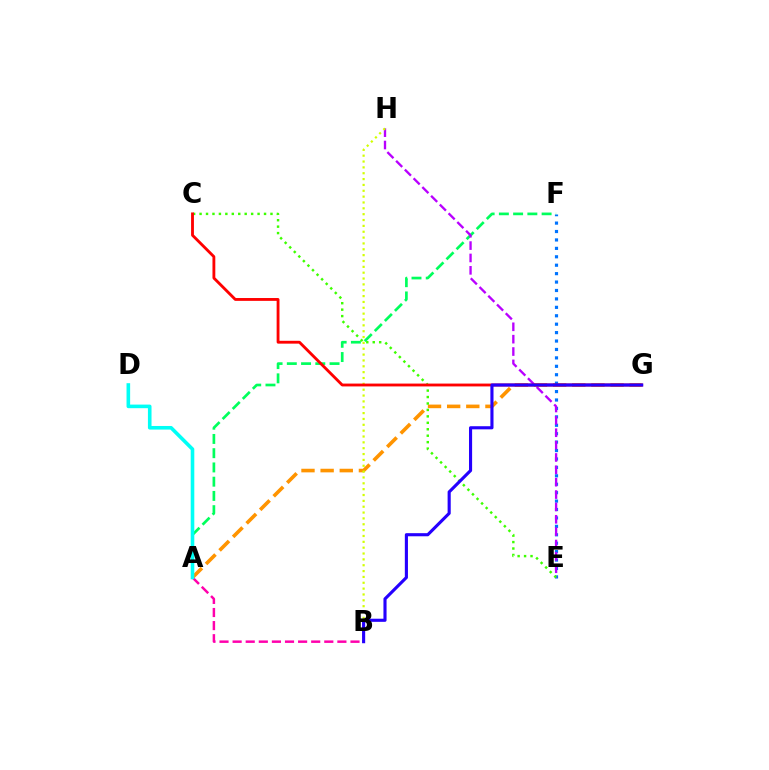{('A', 'B'): [{'color': '#ff00ac', 'line_style': 'dashed', 'thickness': 1.78}], ('A', 'G'): [{'color': '#ff9400', 'line_style': 'dashed', 'thickness': 2.6}], ('E', 'F'): [{'color': '#0074ff', 'line_style': 'dotted', 'thickness': 2.29}], ('A', 'F'): [{'color': '#00ff5c', 'line_style': 'dashed', 'thickness': 1.94}], ('E', 'H'): [{'color': '#b900ff', 'line_style': 'dashed', 'thickness': 1.68}], ('A', 'D'): [{'color': '#00fff6', 'line_style': 'solid', 'thickness': 2.59}], ('C', 'E'): [{'color': '#3dff00', 'line_style': 'dotted', 'thickness': 1.75}], ('B', 'H'): [{'color': '#d1ff00', 'line_style': 'dotted', 'thickness': 1.59}], ('C', 'G'): [{'color': '#ff0000', 'line_style': 'solid', 'thickness': 2.05}], ('B', 'G'): [{'color': '#2500ff', 'line_style': 'solid', 'thickness': 2.24}]}